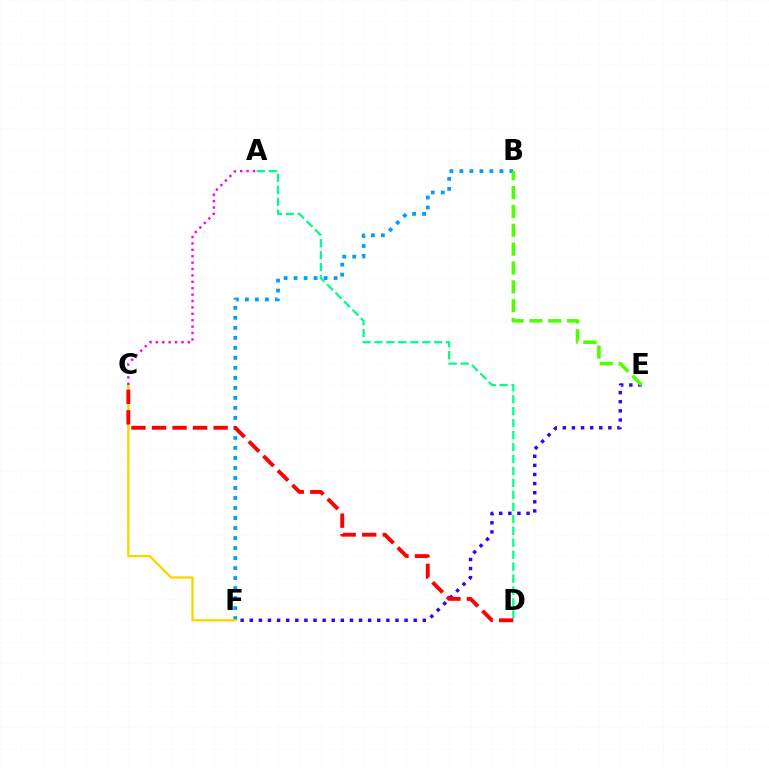{('E', 'F'): [{'color': '#3700ff', 'line_style': 'dotted', 'thickness': 2.47}], ('B', 'F'): [{'color': '#009eff', 'line_style': 'dotted', 'thickness': 2.72}], ('C', 'F'): [{'color': '#ffd500', 'line_style': 'solid', 'thickness': 1.7}], ('C', 'D'): [{'color': '#ff0000', 'line_style': 'dashed', 'thickness': 2.79}], ('B', 'E'): [{'color': '#4fff00', 'line_style': 'dashed', 'thickness': 2.56}], ('A', 'D'): [{'color': '#00ff86', 'line_style': 'dashed', 'thickness': 1.62}], ('A', 'C'): [{'color': '#ff00ed', 'line_style': 'dotted', 'thickness': 1.74}]}